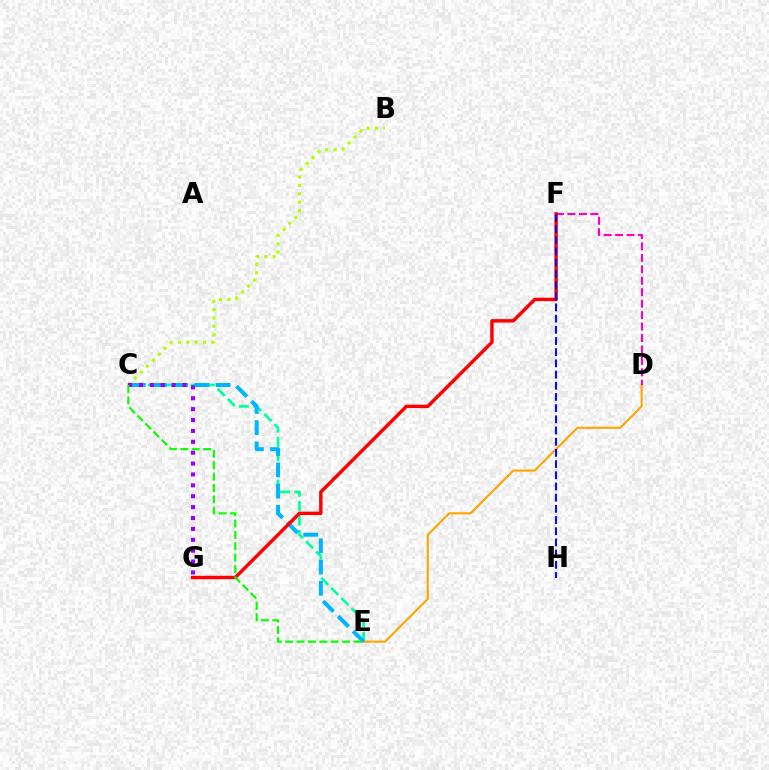{('C', 'E'): [{'color': '#00ff9d', 'line_style': 'dashed', 'thickness': 1.94}, {'color': '#00b5ff', 'line_style': 'dashed', 'thickness': 2.88}, {'color': '#08ff00', 'line_style': 'dashed', 'thickness': 1.55}], ('B', 'C'): [{'color': '#b3ff00', 'line_style': 'dotted', 'thickness': 2.28}], ('D', 'E'): [{'color': '#ffa500', 'line_style': 'solid', 'thickness': 1.52}], ('D', 'F'): [{'color': '#ff00bd', 'line_style': 'dashed', 'thickness': 1.55}], ('F', 'G'): [{'color': '#ff0000', 'line_style': 'solid', 'thickness': 2.46}], ('F', 'H'): [{'color': '#0010ff', 'line_style': 'dashed', 'thickness': 1.52}], ('C', 'G'): [{'color': '#9b00ff', 'line_style': 'dotted', 'thickness': 2.96}]}